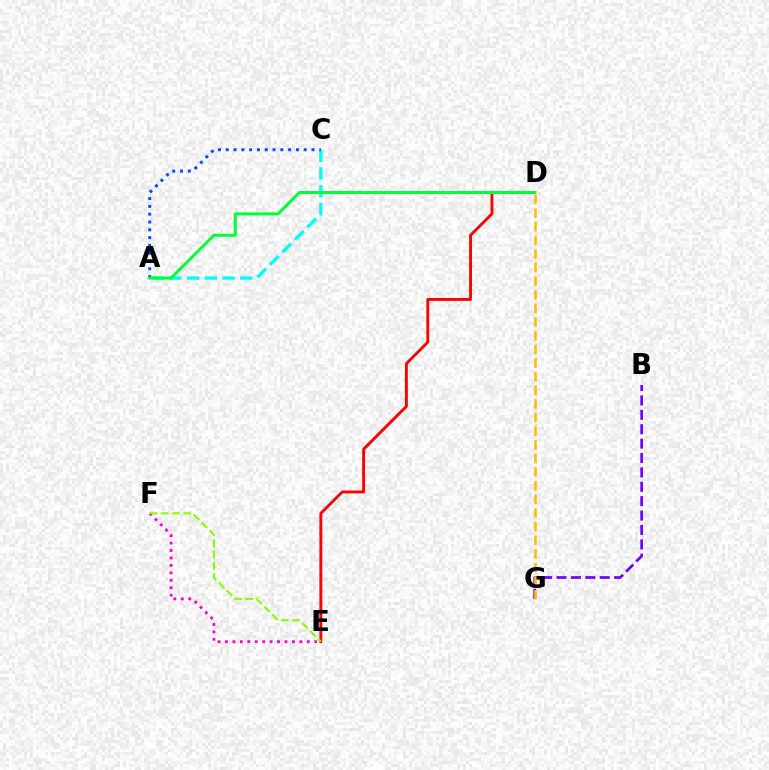{('D', 'E'): [{'color': '#ff0000', 'line_style': 'solid', 'thickness': 2.07}], ('E', 'F'): [{'color': '#ff00cf', 'line_style': 'dotted', 'thickness': 2.02}, {'color': '#84ff00', 'line_style': 'dashed', 'thickness': 1.51}], ('B', 'G'): [{'color': '#7200ff', 'line_style': 'dashed', 'thickness': 1.96}], ('A', 'C'): [{'color': '#00fff6', 'line_style': 'dashed', 'thickness': 2.4}, {'color': '#004bff', 'line_style': 'dotted', 'thickness': 2.12}], ('A', 'D'): [{'color': '#00ff39', 'line_style': 'solid', 'thickness': 2.16}], ('D', 'G'): [{'color': '#ffbd00', 'line_style': 'dashed', 'thickness': 1.85}]}